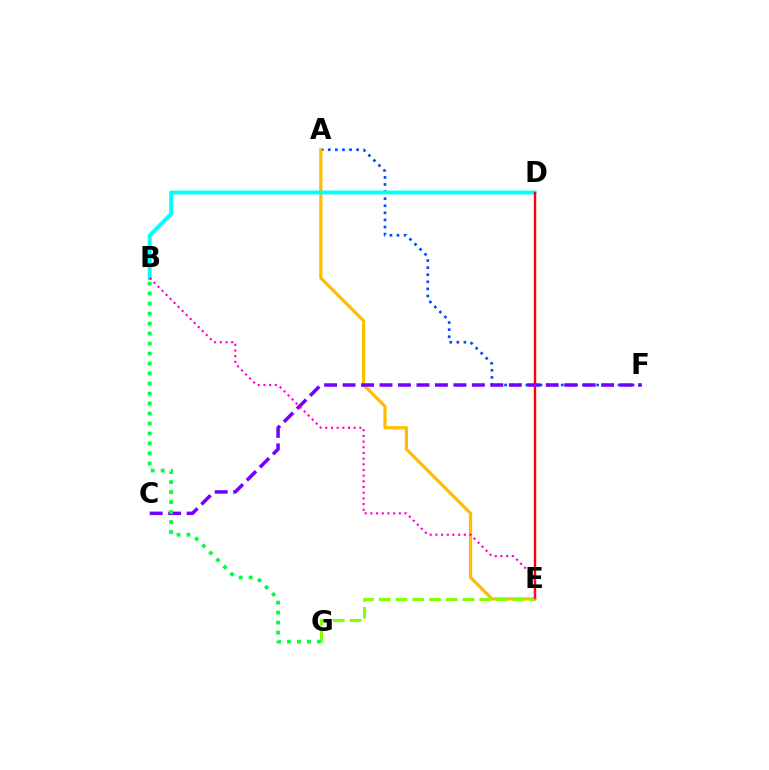{('A', 'F'): [{'color': '#004bff', 'line_style': 'dotted', 'thickness': 1.93}], ('A', 'E'): [{'color': '#ffbd00', 'line_style': 'solid', 'thickness': 2.32}], ('B', 'D'): [{'color': '#00fff6', 'line_style': 'solid', 'thickness': 2.79}], ('D', 'E'): [{'color': '#ff0000', 'line_style': 'solid', 'thickness': 1.72}], ('C', 'F'): [{'color': '#7200ff', 'line_style': 'dashed', 'thickness': 2.51}], ('E', 'G'): [{'color': '#84ff00', 'line_style': 'dashed', 'thickness': 2.27}], ('B', 'G'): [{'color': '#00ff39', 'line_style': 'dotted', 'thickness': 2.72}], ('B', 'E'): [{'color': '#ff00cf', 'line_style': 'dotted', 'thickness': 1.54}]}